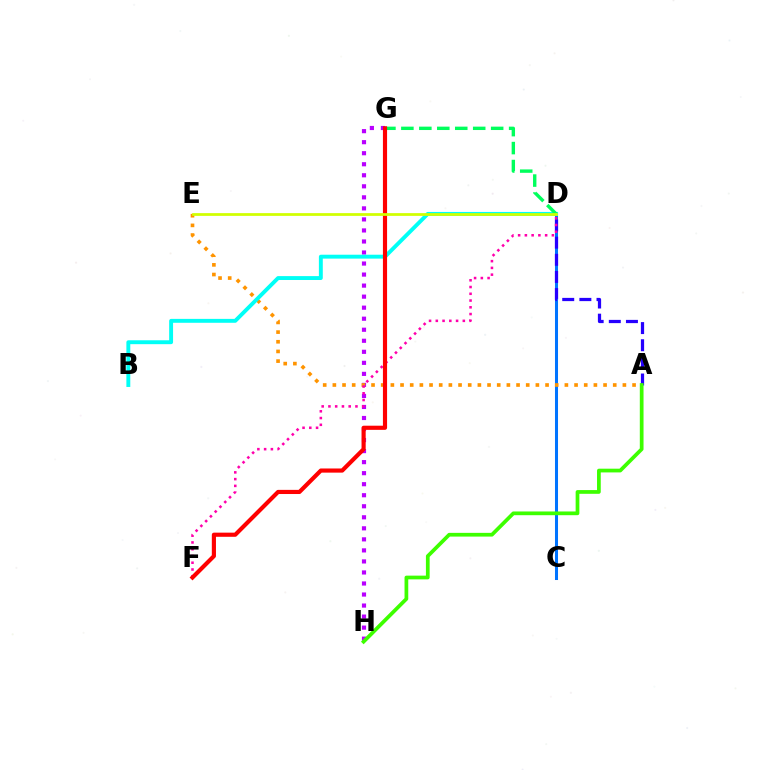{('G', 'H'): [{'color': '#b900ff', 'line_style': 'dotted', 'thickness': 3.0}], ('C', 'D'): [{'color': '#0074ff', 'line_style': 'solid', 'thickness': 2.18}], ('A', 'D'): [{'color': '#2500ff', 'line_style': 'dashed', 'thickness': 2.33}], ('A', 'E'): [{'color': '#ff9400', 'line_style': 'dotted', 'thickness': 2.63}], ('D', 'F'): [{'color': '#ff00ac', 'line_style': 'dotted', 'thickness': 1.84}], ('B', 'D'): [{'color': '#00fff6', 'line_style': 'solid', 'thickness': 2.81}], ('A', 'H'): [{'color': '#3dff00', 'line_style': 'solid', 'thickness': 2.68}], ('D', 'G'): [{'color': '#00ff5c', 'line_style': 'dashed', 'thickness': 2.44}], ('F', 'G'): [{'color': '#ff0000', 'line_style': 'solid', 'thickness': 2.99}], ('D', 'E'): [{'color': '#d1ff00', 'line_style': 'solid', 'thickness': 1.98}]}